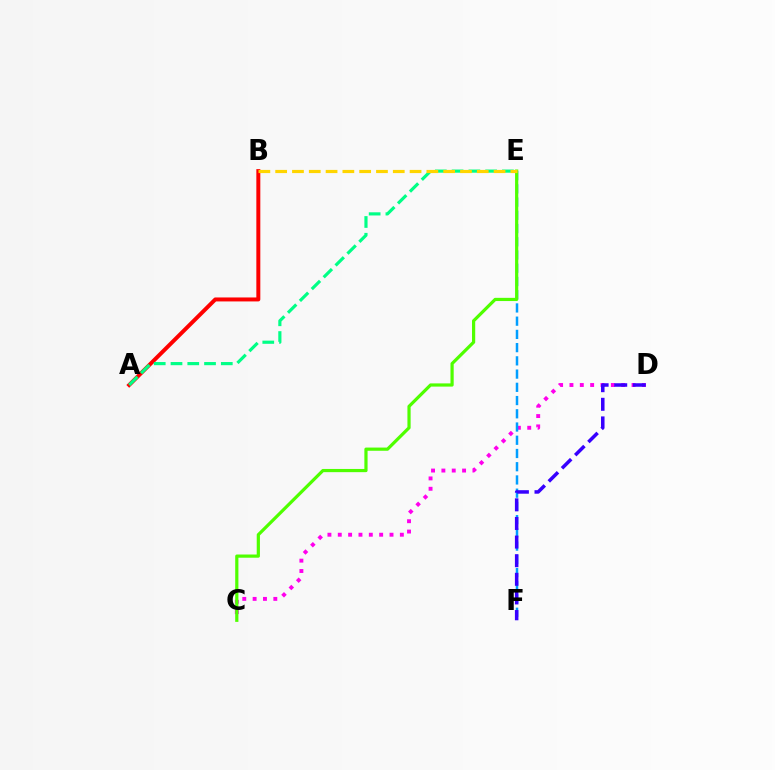{('A', 'B'): [{'color': '#ff0000', 'line_style': 'solid', 'thickness': 2.86}], ('A', 'E'): [{'color': '#00ff86', 'line_style': 'dashed', 'thickness': 2.28}], ('C', 'D'): [{'color': '#ff00ed', 'line_style': 'dotted', 'thickness': 2.81}], ('E', 'F'): [{'color': '#009eff', 'line_style': 'dashed', 'thickness': 1.8}], ('C', 'E'): [{'color': '#4fff00', 'line_style': 'solid', 'thickness': 2.31}], ('B', 'E'): [{'color': '#ffd500', 'line_style': 'dashed', 'thickness': 2.28}], ('D', 'F'): [{'color': '#3700ff', 'line_style': 'dashed', 'thickness': 2.53}]}